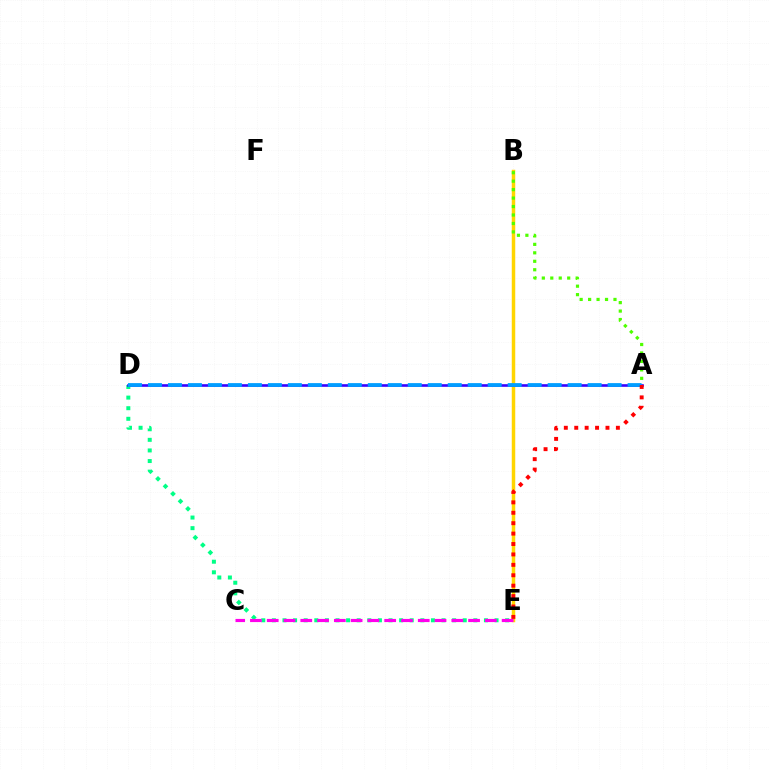{('D', 'E'): [{'color': '#00ff86', 'line_style': 'dotted', 'thickness': 2.88}], ('B', 'E'): [{'color': '#ffd500', 'line_style': 'solid', 'thickness': 2.5}], ('C', 'E'): [{'color': '#ff00ed', 'line_style': 'dashed', 'thickness': 2.28}], ('A', 'D'): [{'color': '#3700ff', 'line_style': 'solid', 'thickness': 1.89}, {'color': '#009eff', 'line_style': 'dashed', 'thickness': 2.71}], ('A', 'B'): [{'color': '#4fff00', 'line_style': 'dotted', 'thickness': 2.3}], ('A', 'E'): [{'color': '#ff0000', 'line_style': 'dotted', 'thickness': 2.83}]}